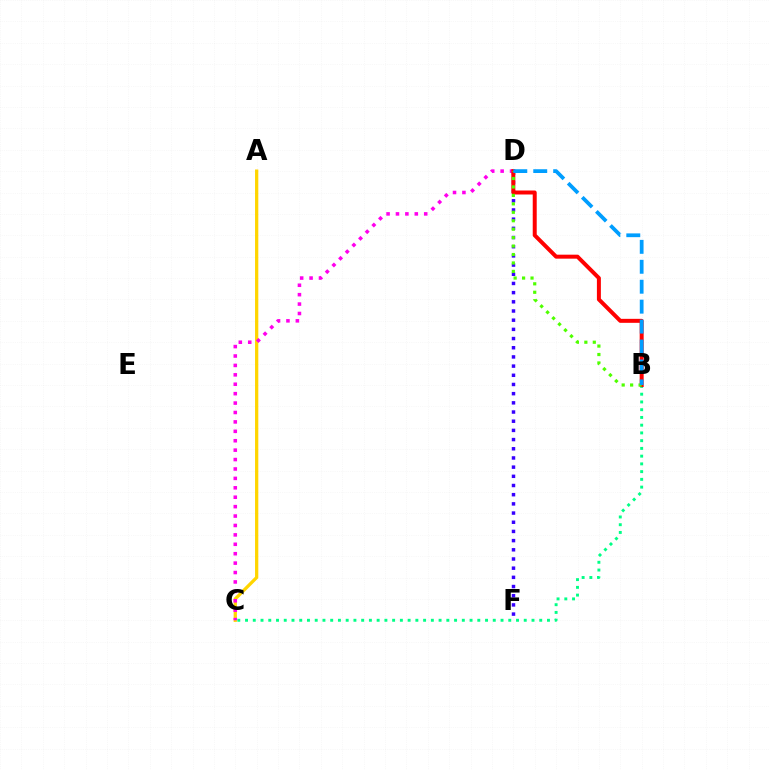{('A', 'C'): [{'color': '#ffd500', 'line_style': 'solid', 'thickness': 2.35}], ('B', 'C'): [{'color': '#00ff86', 'line_style': 'dotted', 'thickness': 2.1}], ('D', 'F'): [{'color': '#3700ff', 'line_style': 'dotted', 'thickness': 2.5}], ('C', 'D'): [{'color': '#ff00ed', 'line_style': 'dotted', 'thickness': 2.56}], ('B', 'D'): [{'color': '#ff0000', 'line_style': 'solid', 'thickness': 2.87}, {'color': '#4fff00', 'line_style': 'dotted', 'thickness': 2.3}, {'color': '#009eff', 'line_style': 'dashed', 'thickness': 2.71}]}